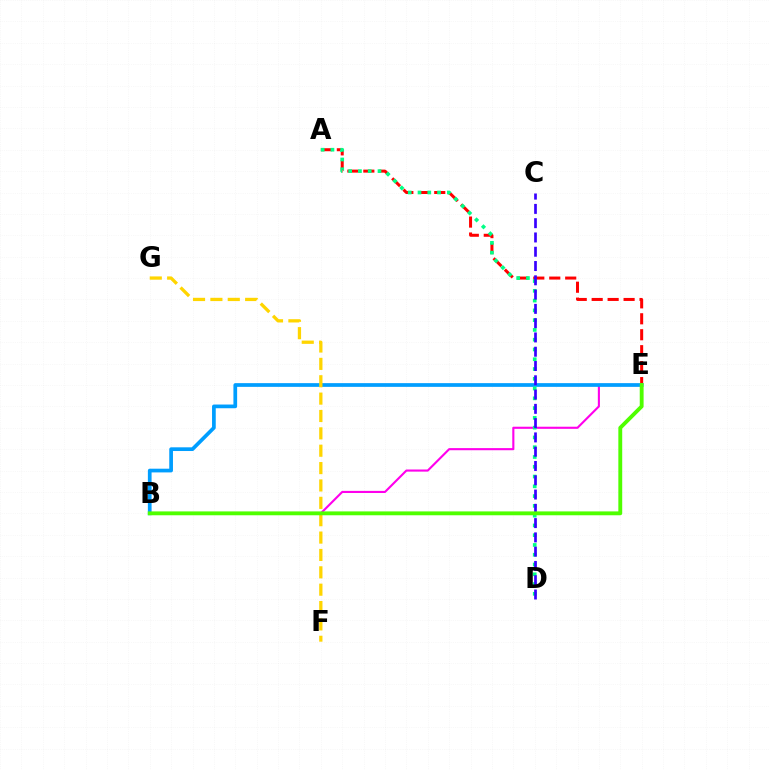{('B', 'E'): [{'color': '#ff00ed', 'line_style': 'solid', 'thickness': 1.52}, {'color': '#009eff', 'line_style': 'solid', 'thickness': 2.67}, {'color': '#4fff00', 'line_style': 'solid', 'thickness': 2.78}], ('A', 'E'): [{'color': '#ff0000', 'line_style': 'dashed', 'thickness': 2.17}], ('A', 'D'): [{'color': '#00ff86', 'line_style': 'dotted', 'thickness': 2.66}], ('F', 'G'): [{'color': '#ffd500', 'line_style': 'dashed', 'thickness': 2.36}], ('C', 'D'): [{'color': '#3700ff', 'line_style': 'dashed', 'thickness': 1.94}]}